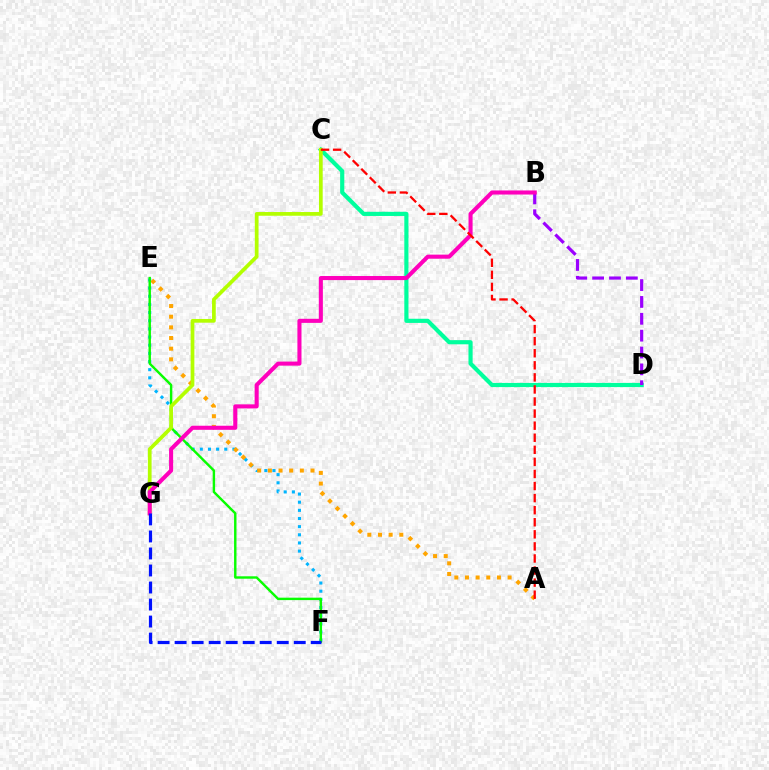{('C', 'D'): [{'color': '#00ff9d', 'line_style': 'solid', 'thickness': 2.99}], ('E', 'F'): [{'color': '#00b5ff', 'line_style': 'dotted', 'thickness': 2.22}, {'color': '#08ff00', 'line_style': 'solid', 'thickness': 1.74}], ('A', 'E'): [{'color': '#ffa500', 'line_style': 'dotted', 'thickness': 2.9}], ('B', 'D'): [{'color': '#9b00ff', 'line_style': 'dashed', 'thickness': 2.29}], ('C', 'G'): [{'color': '#b3ff00', 'line_style': 'solid', 'thickness': 2.68}], ('B', 'G'): [{'color': '#ff00bd', 'line_style': 'solid', 'thickness': 2.94}], ('A', 'C'): [{'color': '#ff0000', 'line_style': 'dashed', 'thickness': 1.64}], ('F', 'G'): [{'color': '#0010ff', 'line_style': 'dashed', 'thickness': 2.31}]}